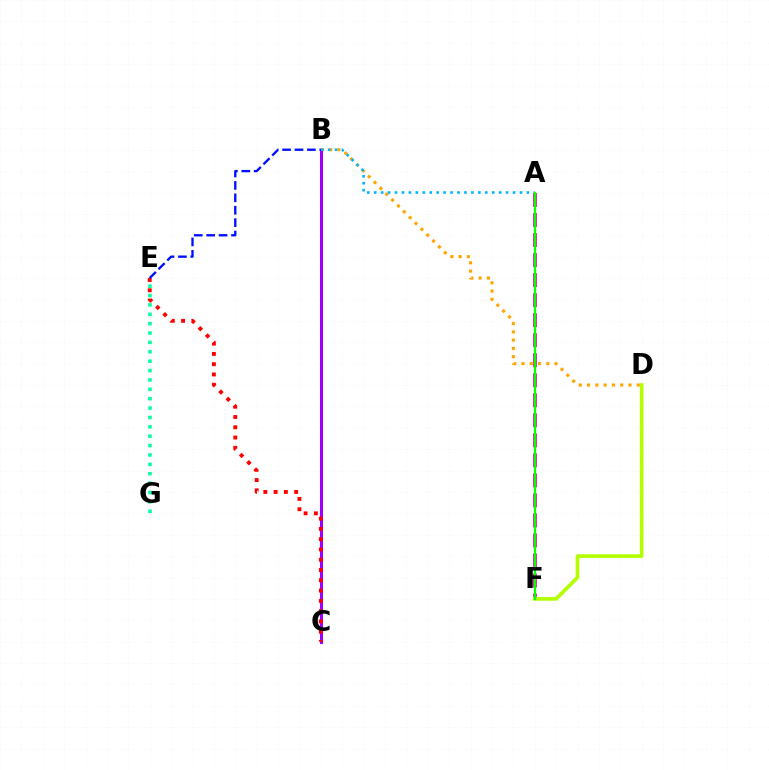{('B', 'D'): [{'color': '#ffa500', 'line_style': 'dotted', 'thickness': 2.25}], ('B', 'C'): [{'color': '#9b00ff', 'line_style': 'solid', 'thickness': 2.2}], ('A', 'F'): [{'color': '#ff00bd', 'line_style': 'dashed', 'thickness': 2.72}, {'color': '#08ff00', 'line_style': 'solid', 'thickness': 1.62}], ('D', 'F'): [{'color': '#b3ff00', 'line_style': 'solid', 'thickness': 2.66}], ('A', 'B'): [{'color': '#00b5ff', 'line_style': 'dotted', 'thickness': 1.89}], ('E', 'G'): [{'color': '#00ff9d', 'line_style': 'dotted', 'thickness': 2.55}], ('C', 'E'): [{'color': '#ff0000', 'line_style': 'dotted', 'thickness': 2.79}], ('B', 'E'): [{'color': '#0010ff', 'line_style': 'dashed', 'thickness': 1.69}]}